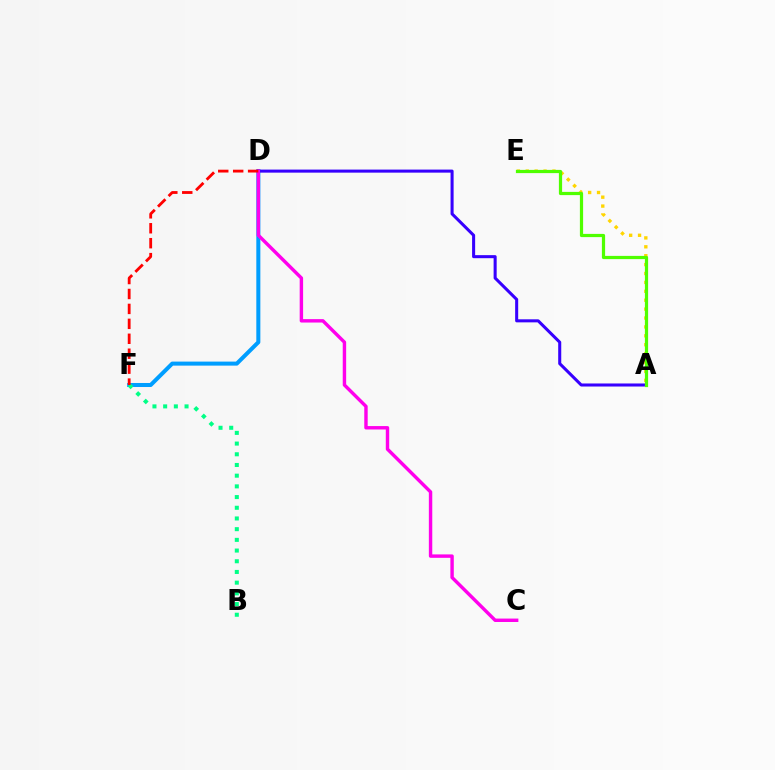{('D', 'F'): [{'color': '#009eff', 'line_style': 'solid', 'thickness': 2.9}, {'color': '#ff0000', 'line_style': 'dashed', 'thickness': 2.03}], ('A', 'E'): [{'color': '#ffd500', 'line_style': 'dotted', 'thickness': 2.42}, {'color': '#4fff00', 'line_style': 'solid', 'thickness': 2.32}], ('A', 'D'): [{'color': '#3700ff', 'line_style': 'solid', 'thickness': 2.19}], ('C', 'D'): [{'color': '#ff00ed', 'line_style': 'solid', 'thickness': 2.46}], ('B', 'F'): [{'color': '#00ff86', 'line_style': 'dotted', 'thickness': 2.91}]}